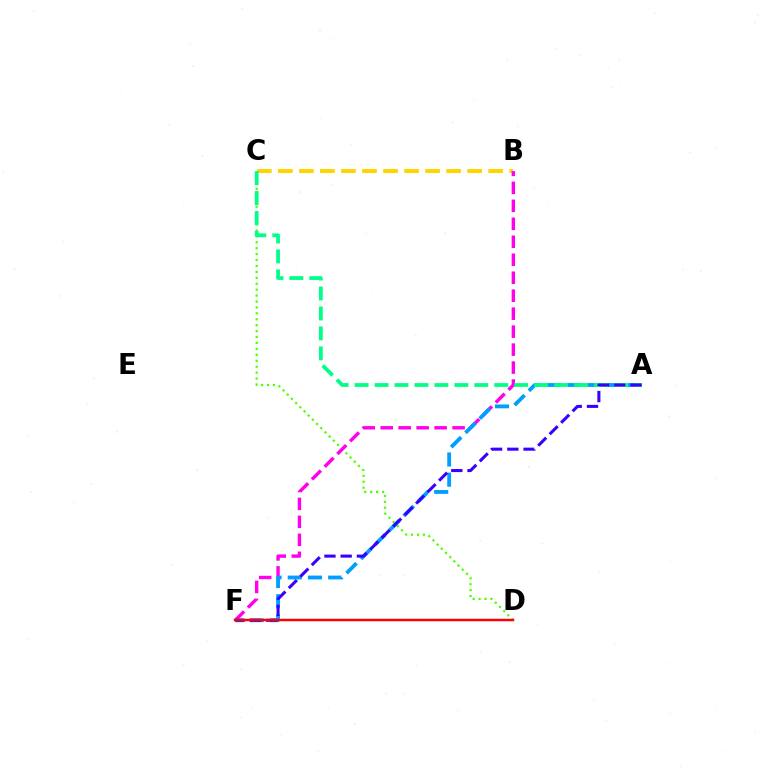{('B', 'C'): [{'color': '#ffd500', 'line_style': 'dashed', 'thickness': 2.86}], ('C', 'D'): [{'color': '#4fff00', 'line_style': 'dotted', 'thickness': 1.61}], ('B', 'F'): [{'color': '#ff00ed', 'line_style': 'dashed', 'thickness': 2.44}], ('A', 'F'): [{'color': '#009eff', 'line_style': 'dashed', 'thickness': 2.75}, {'color': '#3700ff', 'line_style': 'dashed', 'thickness': 2.2}], ('A', 'C'): [{'color': '#00ff86', 'line_style': 'dashed', 'thickness': 2.71}], ('D', 'F'): [{'color': '#ff0000', 'line_style': 'solid', 'thickness': 1.77}]}